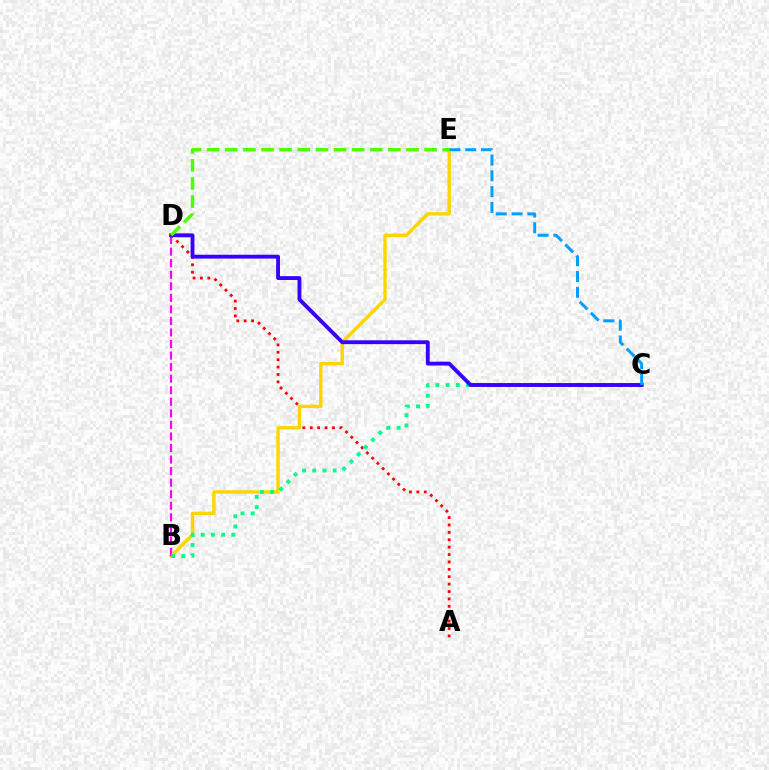{('A', 'D'): [{'color': '#ff0000', 'line_style': 'dotted', 'thickness': 2.01}], ('B', 'E'): [{'color': '#ffd500', 'line_style': 'solid', 'thickness': 2.46}], ('B', 'D'): [{'color': '#ff00ed', 'line_style': 'dashed', 'thickness': 1.57}], ('B', 'C'): [{'color': '#00ff86', 'line_style': 'dotted', 'thickness': 2.77}], ('C', 'D'): [{'color': '#3700ff', 'line_style': 'solid', 'thickness': 2.77}], ('D', 'E'): [{'color': '#4fff00', 'line_style': 'dashed', 'thickness': 2.46}], ('C', 'E'): [{'color': '#009eff', 'line_style': 'dashed', 'thickness': 2.14}]}